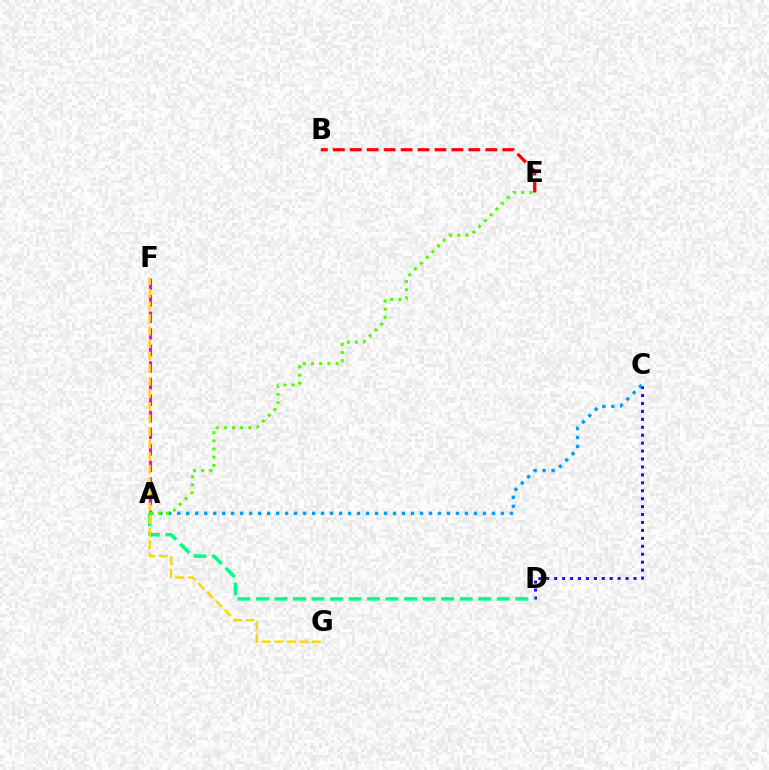{('C', 'D'): [{'color': '#3700ff', 'line_style': 'dotted', 'thickness': 2.16}], ('A', 'F'): [{'color': '#ff00ed', 'line_style': 'dashed', 'thickness': 2.25}], ('A', 'D'): [{'color': '#00ff86', 'line_style': 'dashed', 'thickness': 2.52}], ('A', 'C'): [{'color': '#009eff', 'line_style': 'dotted', 'thickness': 2.44}], ('A', 'E'): [{'color': '#4fff00', 'line_style': 'dotted', 'thickness': 2.22}], ('B', 'E'): [{'color': '#ff0000', 'line_style': 'dashed', 'thickness': 2.3}], ('F', 'G'): [{'color': '#ffd500', 'line_style': 'dashed', 'thickness': 1.71}]}